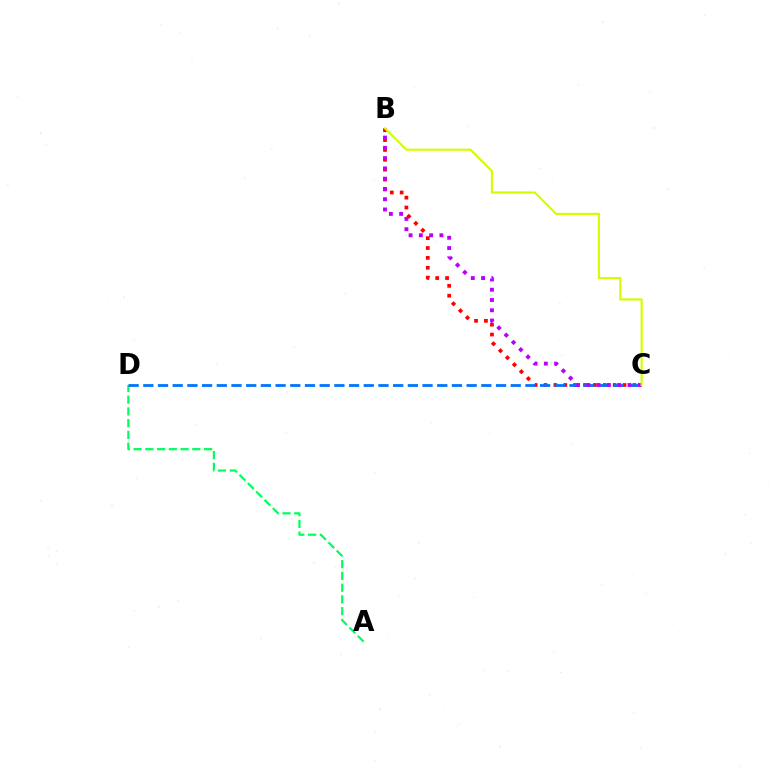{('A', 'D'): [{'color': '#00ff5c', 'line_style': 'dashed', 'thickness': 1.6}], ('B', 'C'): [{'color': '#ff0000', 'line_style': 'dotted', 'thickness': 2.68}, {'color': '#b900ff', 'line_style': 'dotted', 'thickness': 2.79}, {'color': '#d1ff00', 'line_style': 'solid', 'thickness': 1.55}], ('C', 'D'): [{'color': '#0074ff', 'line_style': 'dashed', 'thickness': 2.0}]}